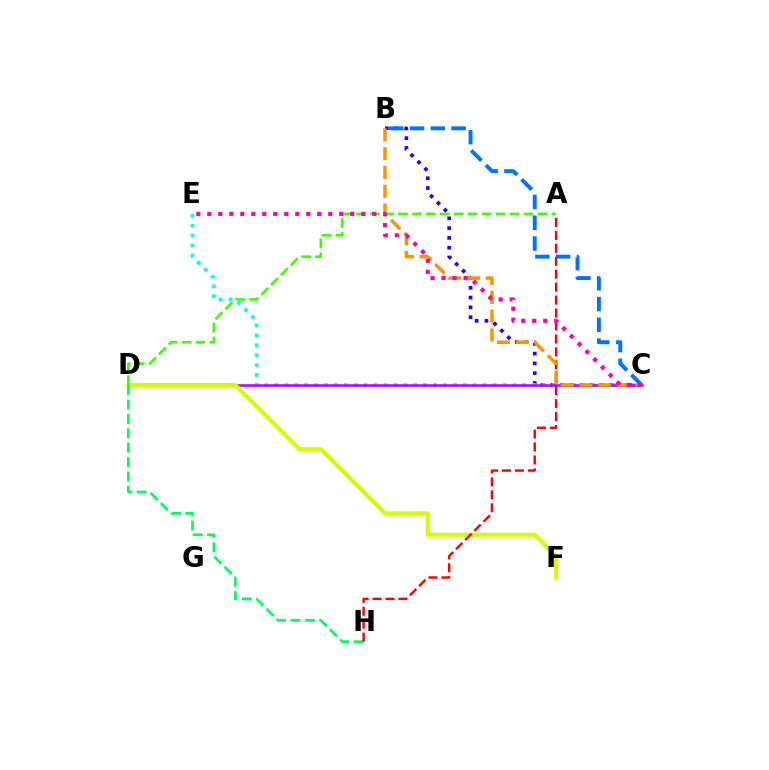{('B', 'C'): [{'color': '#2500ff', 'line_style': 'dotted', 'thickness': 2.66}, {'color': '#ff9400', 'line_style': 'dashed', 'thickness': 2.55}, {'color': '#0074ff', 'line_style': 'dashed', 'thickness': 2.82}], ('C', 'E'): [{'color': '#00fff6', 'line_style': 'dotted', 'thickness': 2.69}, {'color': '#ff00ac', 'line_style': 'dotted', 'thickness': 2.99}], ('C', 'D'): [{'color': '#b900ff', 'line_style': 'solid', 'thickness': 1.83}], ('D', 'F'): [{'color': '#d1ff00', 'line_style': 'solid', 'thickness': 2.95}], ('D', 'H'): [{'color': '#00ff5c', 'line_style': 'dashed', 'thickness': 1.95}], ('A', 'H'): [{'color': '#ff0000', 'line_style': 'dashed', 'thickness': 1.76}], ('A', 'D'): [{'color': '#3dff00', 'line_style': 'dashed', 'thickness': 1.9}]}